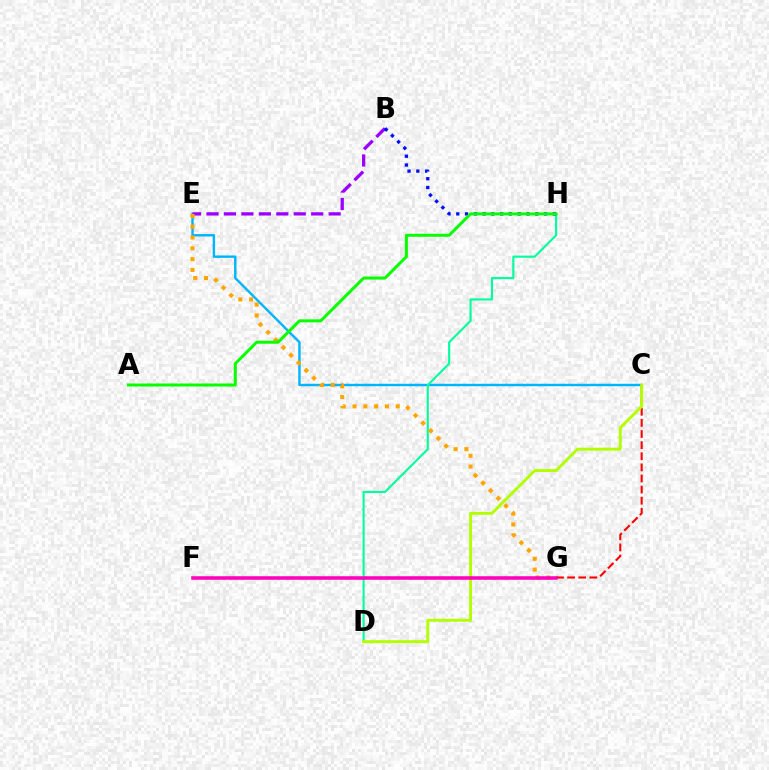{('C', 'G'): [{'color': '#ff0000', 'line_style': 'dashed', 'thickness': 1.51}], ('C', 'E'): [{'color': '#00b5ff', 'line_style': 'solid', 'thickness': 1.74}], ('B', 'E'): [{'color': '#9b00ff', 'line_style': 'dashed', 'thickness': 2.37}], ('D', 'H'): [{'color': '#00ff9d', 'line_style': 'solid', 'thickness': 1.53}], ('C', 'D'): [{'color': '#b3ff00', 'line_style': 'solid', 'thickness': 2.12}], ('E', 'G'): [{'color': '#ffa500', 'line_style': 'dotted', 'thickness': 2.93}], ('B', 'H'): [{'color': '#0010ff', 'line_style': 'dotted', 'thickness': 2.38}], ('A', 'H'): [{'color': '#08ff00', 'line_style': 'solid', 'thickness': 2.16}], ('F', 'G'): [{'color': '#ff00bd', 'line_style': 'solid', 'thickness': 2.55}]}